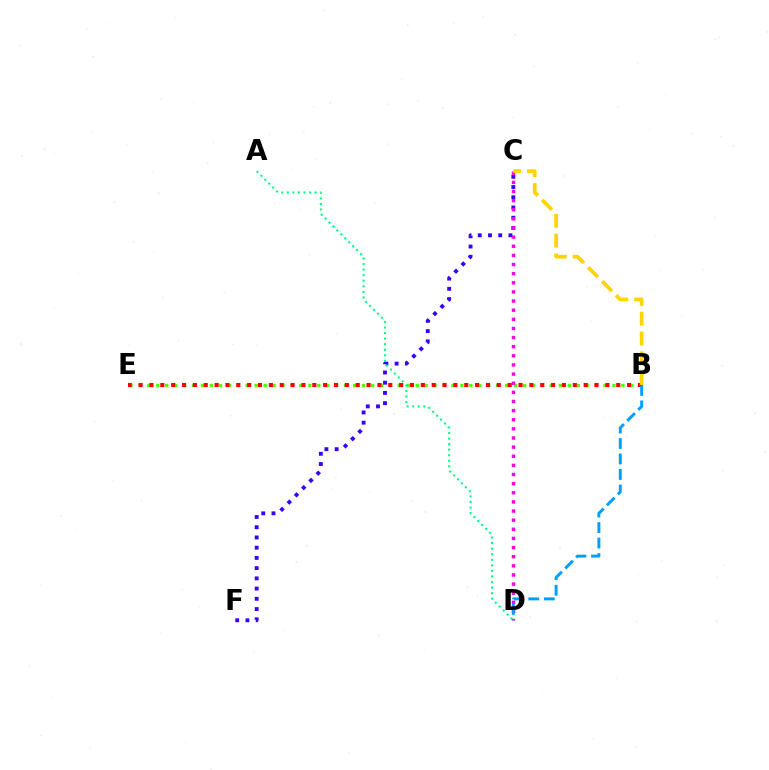{('B', 'E'): [{'color': '#4fff00', 'line_style': 'dotted', 'thickness': 2.43}, {'color': '#ff0000', 'line_style': 'dotted', 'thickness': 2.95}], ('C', 'F'): [{'color': '#3700ff', 'line_style': 'dotted', 'thickness': 2.78}], ('C', 'D'): [{'color': '#ff00ed', 'line_style': 'dotted', 'thickness': 2.48}], ('A', 'D'): [{'color': '#00ff86', 'line_style': 'dotted', 'thickness': 1.51}], ('B', 'D'): [{'color': '#009eff', 'line_style': 'dashed', 'thickness': 2.1}], ('B', 'C'): [{'color': '#ffd500', 'line_style': 'dashed', 'thickness': 2.69}]}